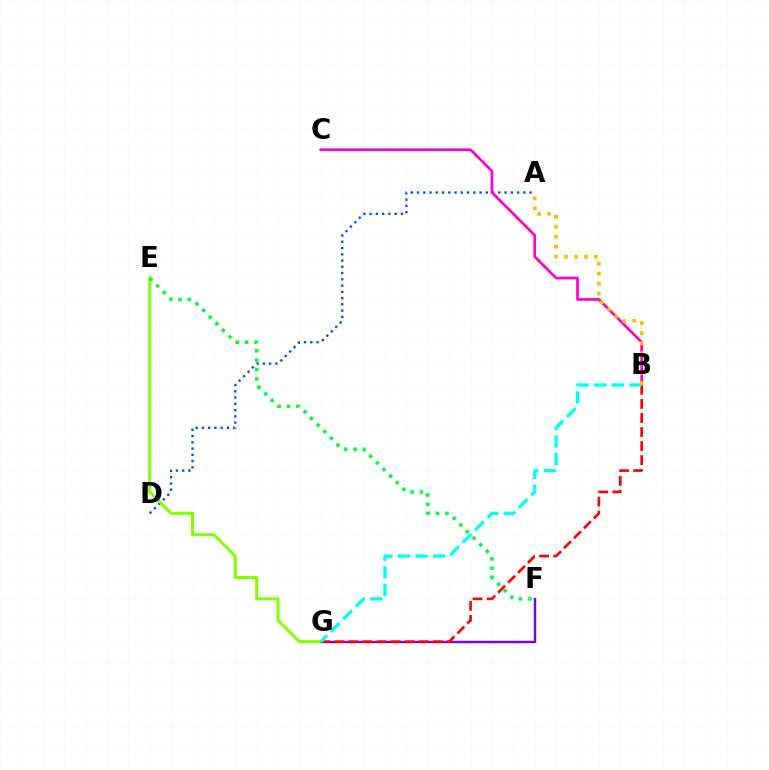{('F', 'G'): [{'color': '#7200ff', 'line_style': 'solid', 'thickness': 1.73}], ('A', 'D'): [{'color': '#004bff', 'line_style': 'dotted', 'thickness': 1.7}], ('B', 'C'): [{'color': '#ff00cf', 'line_style': 'solid', 'thickness': 1.95}], ('E', 'G'): [{'color': '#84ff00', 'line_style': 'solid', 'thickness': 2.18}], ('B', 'G'): [{'color': '#ff0000', 'line_style': 'dashed', 'thickness': 1.91}, {'color': '#00fff6', 'line_style': 'dashed', 'thickness': 2.39}], ('E', 'F'): [{'color': '#00ff39', 'line_style': 'dotted', 'thickness': 2.54}], ('A', 'B'): [{'color': '#ffbd00', 'line_style': 'dotted', 'thickness': 2.71}]}